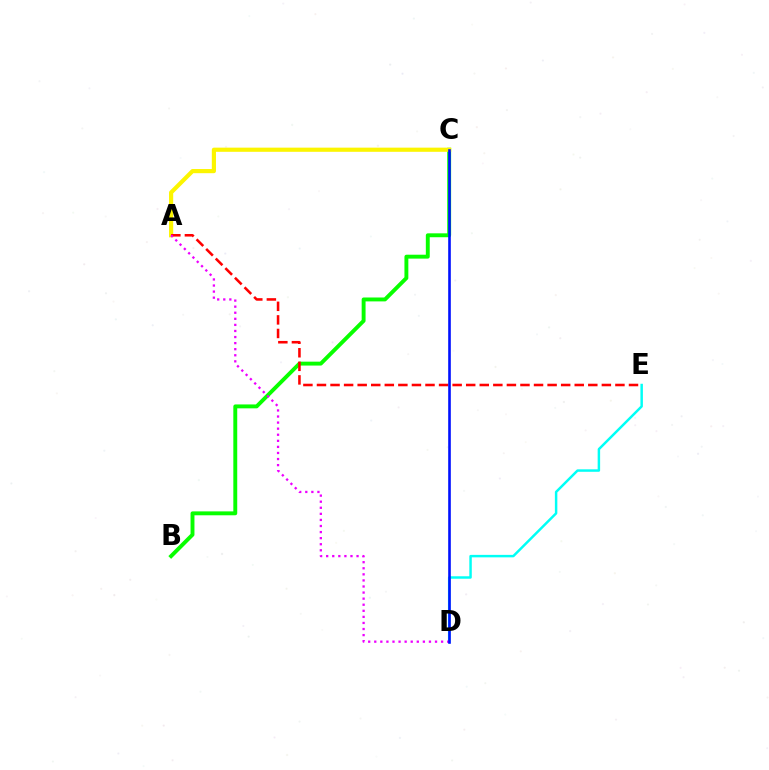{('D', 'E'): [{'color': '#00fff6', 'line_style': 'solid', 'thickness': 1.78}], ('B', 'C'): [{'color': '#08ff00', 'line_style': 'solid', 'thickness': 2.81}], ('A', 'C'): [{'color': '#fcf500', 'line_style': 'solid', 'thickness': 2.99}], ('A', 'E'): [{'color': '#ff0000', 'line_style': 'dashed', 'thickness': 1.84}], ('A', 'D'): [{'color': '#ee00ff', 'line_style': 'dotted', 'thickness': 1.65}], ('C', 'D'): [{'color': '#0010ff', 'line_style': 'solid', 'thickness': 1.88}]}